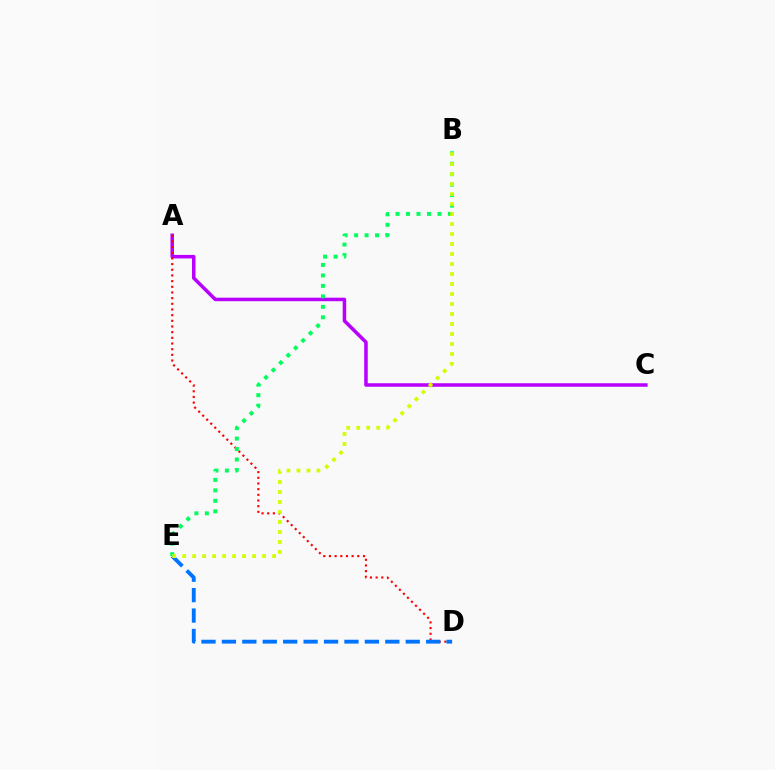{('A', 'C'): [{'color': '#b900ff', 'line_style': 'solid', 'thickness': 2.53}], ('A', 'D'): [{'color': '#ff0000', 'line_style': 'dotted', 'thickness': 1.54}], ('D', 'E'): [{'color': '#0074ff', 'line_style': 'dashed', 'thickness': 2.77}], ('B', 'E'): [{'color': '#00ff5c', 'line_style': 'dotted', 'thickness': 2.85}, {'color': '#d1ff00', 'line_style': 'dotted', 'thickness': 2.72}]}